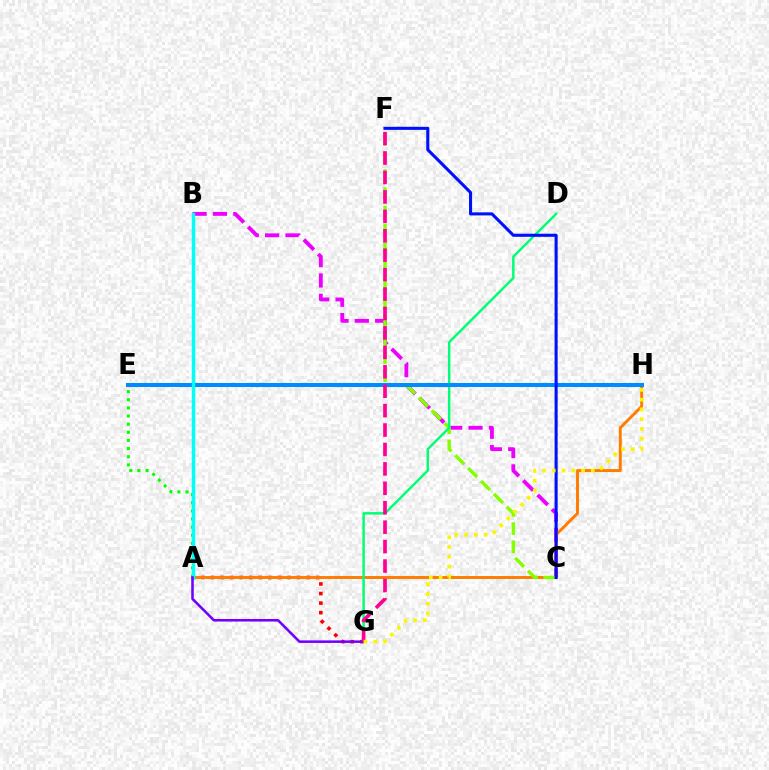{('A', 'G'): [{'color': '#ff0000', 'line_style': 'dotted', 'thickness': 2.6}, {'color': '#7200ff', 'line_style': 'solid', 'thickness': 1.84}], ('B', 'C'): [{'color': '#ee00ff', 'line_style': 'dashed', 'thickness': 2.76}], ('A', 'H'): [{'color': '#ff7c00', 'line_style': 'solid', 'thickness': 2.11}], ('C', 'F'): [{'color': '#84ff00', 'line_style': 'dashed', 'thickness': 2.47}, {'color': '#0010ff', 'line_style': 'solid', 'thickness': 2.21}], ('A', 'E'): [{'color': '#08ff00', 'line_style': 'dotted', 'thickness': 2.21}], ('D', 'G'): [{'color': '#00ff74', 'line_style': 'solid', 'thickness': 1.77}], ('E', 'H'): [{'color': '#008cff', 'line_style': 'solid', 'thickness': 2.9}], ('A', 'B'): [{'color': '#00fff6', 'line_style': 'solid', 'thickness': 2.49}], ('F', 'G'): [{'color': '#ff0094', 'line_style': 'dashed', 'thickness': 2.64}], ('G', 'H'): [{'color': '#fcf500', 'line_style': 'dotted', 'thickness': 2.65}]}